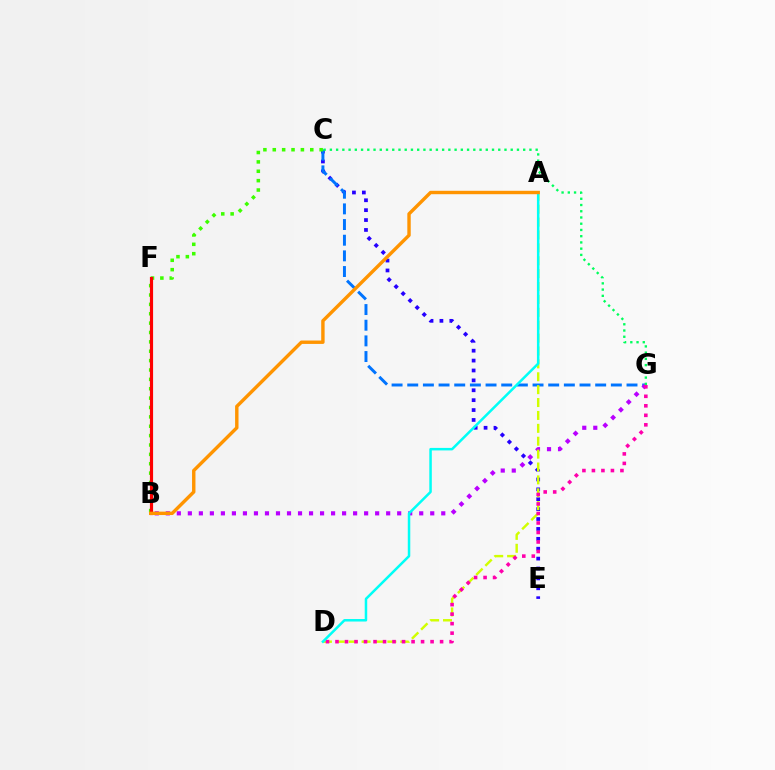{('C', 'E'): [{'color': '#2500ff', 'line_style': 'dotted', 'thickness': 2.69}], ('C', 'G'): [{'color': '#0074ff', 'line_style': 'dashed', 'thickness': 2.13}, {'color': '#00ff5c', 'line_style': 'dotted', 'thickness': 1.69}], ('B', 'G'): [{'color': '#b900ff', 'line_style': 'dotted', 'thickness': 2.99}], ('A', 'D'): [{'color': '#d1ff00', 'line_style': 'dashed', 'thickness': 1.75}, {'color': '#00fff6', 'line_style': 'solid', 'thickness': 1.8}], ('D', 'G'): [{'color': '#ff00ac', 'line_style': 'dotted', 'thickness': 2.58}], ('B', 'C'): [{'color': '#3dff00', 'line_style': 'dotted', 'thickness': 2.55}], ('B', 'F'): [{'color': '#ff0000', 'line_style': 'solid', 'thickness': 2.28}], ('A', 'B'): [{'color': '#ff9400', 'line_style': 'solid', 'thickness': 2.45}]}